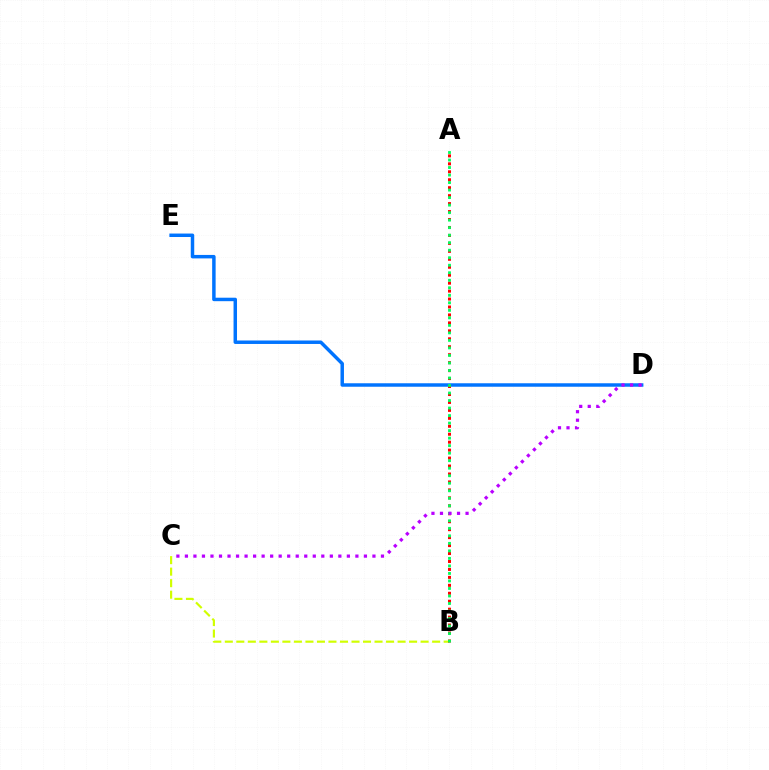{('D', 'E'): [{'color': '#0074ff', 'line_style': 'solid', 'thickness': 2.5}], ('B', 'C'): [{'color': '#d1ff00', 'line_style': 'dashed', 'thickness': 1.56}], ('A', 'B'): [{'color': '#ff0000', 'line_style': 'dotted', 'thickness': 2.16}, {'color': '#00ff5c', 'line_style': 'dotted', 'thickness': 2.04}], ('C', 'D'): [{'color': '#b900ff', 'line_style': 'dotted', 'thickness': 2.32}]}